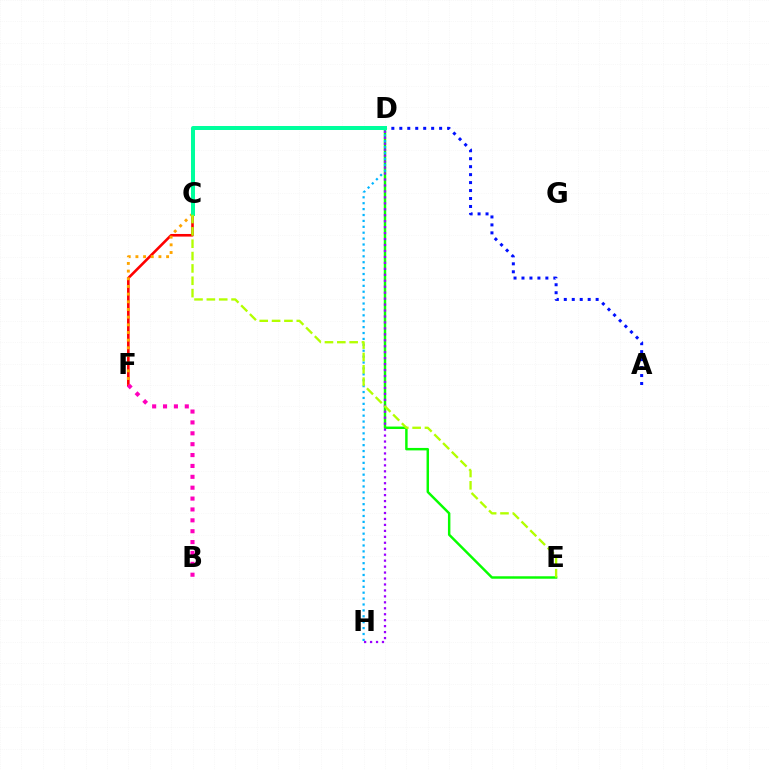{('D', 'E'): [{'color': '#08ff00', 'line_style': 'solid', 'thickness': 1.77}], ('D', 'H'): [{'color': '#00b5ff', 'line_style': 'dotted', 'thickness': 1.6}, {'color': '#9b00ff', 'line_style': 'dotted', 'thickness': 1.62}], ('A', 'D'): [{'color': '#0010ff', 'line_style': 'dotted', 'thickness': 2.16}], ('C', 'F'): [{'color': '#ff0000', 'line_style': 'solid', 'thickness': 1.88}, {'color': '#ffa500', 'line_style': 'dotted', 'thickness': 2.08}], ('B', 'F'): [{'color': '#ff00bd', 'line_style': 'dotted', 'thickness': 2.96}], ('C', 'D'): [{'color': '#00ff9d', 'line_style': 'solid', 'thickness': 2.87}], ('C', 'E'): [{'color': '#b3ff00', 'line_style': 'dashed', 'thickness': 1.68}]}